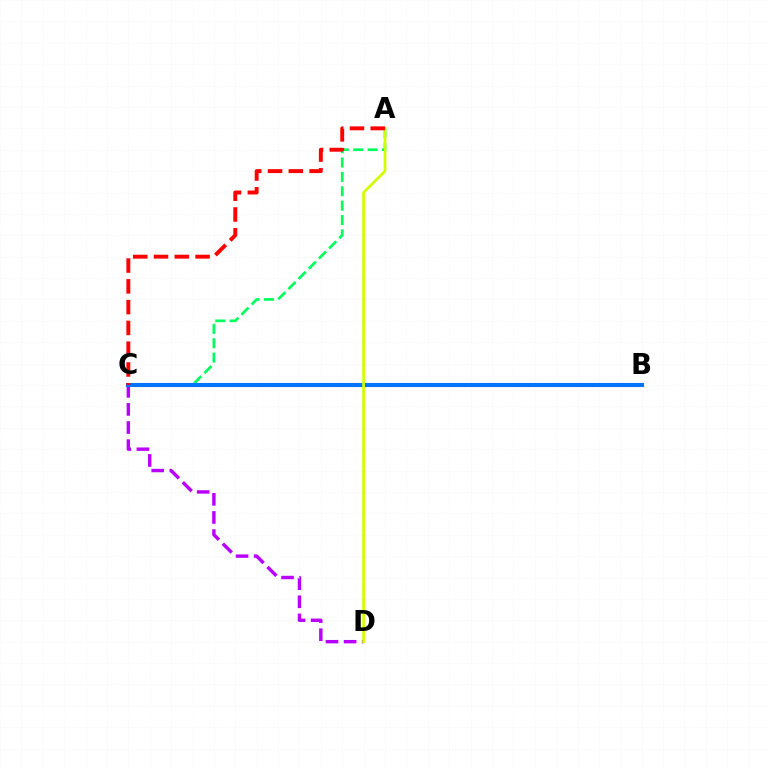{('C', 'D'): [{'color': '#b900ff', 'line_style': 'dashed', 'thickness': 2.46}], ('A', 'C'): [{'color': '#00ff5c', 'line_style': 'dashed', 'thickness': 1.95}, {'color': '#ff0000', 'line_style': 'dashed', 'thickness': 2.82}], ('B', 'C'): [{'color': '#0074ff', 'line_style': 'solid', 'thickness': 2.95}], ('A', 'D'): [{'color': '#d1ff00', 'line_style': 'solid', 'thickness': 1.95}]}